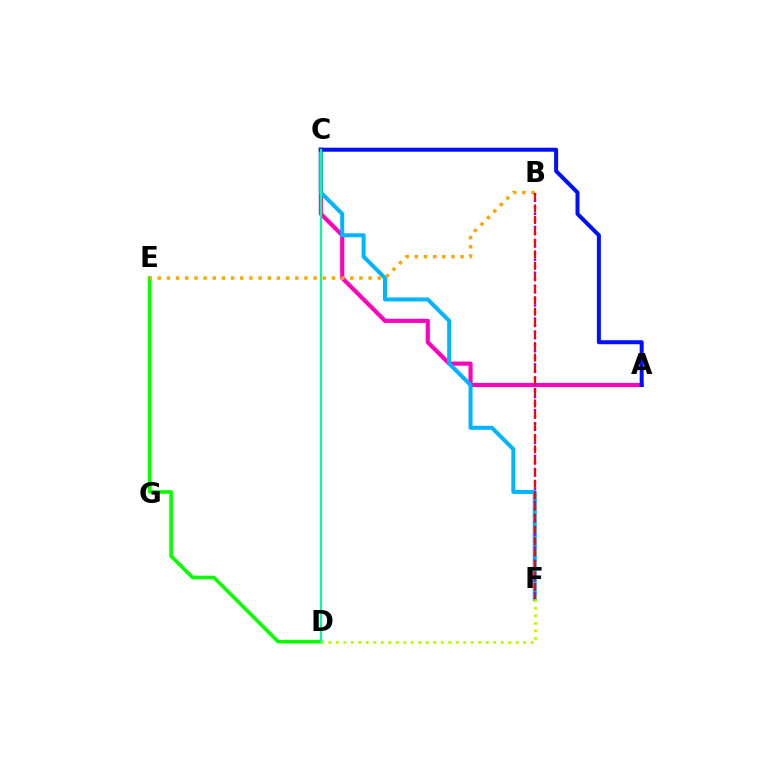{('A', 'C'): [{'color': '#ff00bd', 'line_style': 'solid', 'thickness': 2.98}, {'color': '#0010ff', 'line_style': 'solid', 'thickness': 2.88}], ('D', 'E'): [{'color': '#08ff00', 'line_style': 'solid', 'thickness': 2.6}], ('C', 'F'): [{'color': '#00b5ff', 'line_style': 'solid', 'thickness': 2.89}], ('C', 'D'): [{'color': '#00ff9d', 'line_style': 'solid', 'thickness': 1.58}], ('B', 'E'): [{'color': '#ffa500', 'line_style': 'dotted', 'thickness': 2.49}], ('B', 'F'): [{'color': '#9b00ff', 'line_style': 'dotted', 'thickness': 1.78}, {'color': '#ff0000', 'line_style': 'dashed', 'thickness': 1.56}], ('D', 'F'): [{'color': '#b3ff00', 'line_style': 'dotted', 'thickness': 2.04}]}